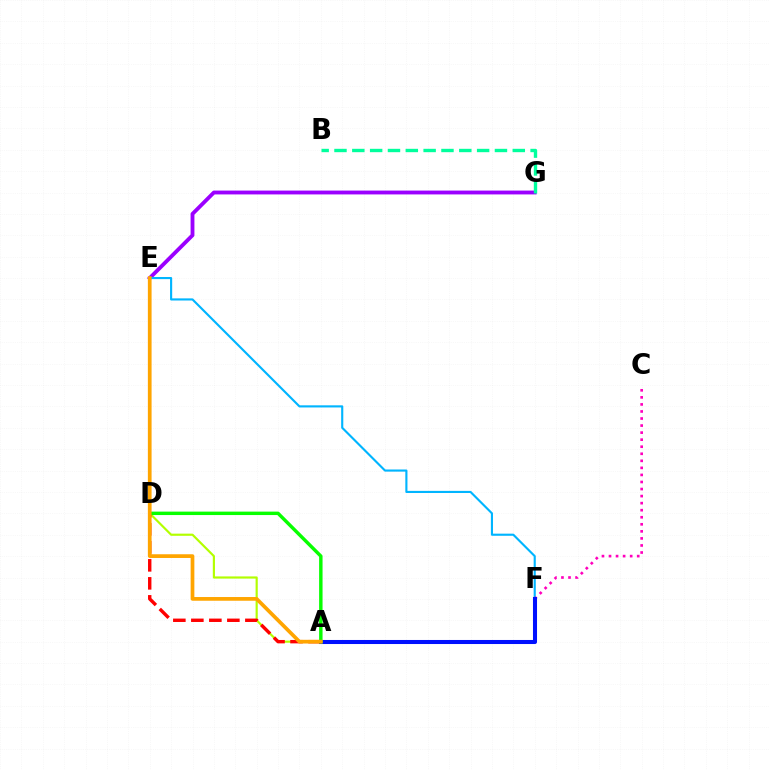{('E', 'G'): [{'color': '#9b00ff', 'line_style': 'solid', 'thickness': 2.77}], ('E', 'F'): [{'color': '#00b5ff', 'line_style': 'solid', 'thickness': 1.53}], ('C', 'F'): [{'color': '#ff00bd', 'line_style': 'dotted', 'thickness': 1.92}], ('B', 'G'): [{'color': '#00ff9d', 'line_style': 'dashed', 'thickness': 2.42}], ('A', 'D'): [{'color': '#b3ff00', 'line_style': 'solid', 'thickness': 1.56}, {'color': '#ff0000', 'line_style': 'dashed', 'thickness': 2.45}, {'color': '#08ff00', 'line_style': 'solid', 'thickness': 2.47}], ('A', 'F'): [{'color': '#0010ff', 'line_style': 'solid', 'thickness': 2.92}], ('A', 'E'): [{'color': '#ffa500', 'line_style': 'solid', 'thickness': 2.68}]}